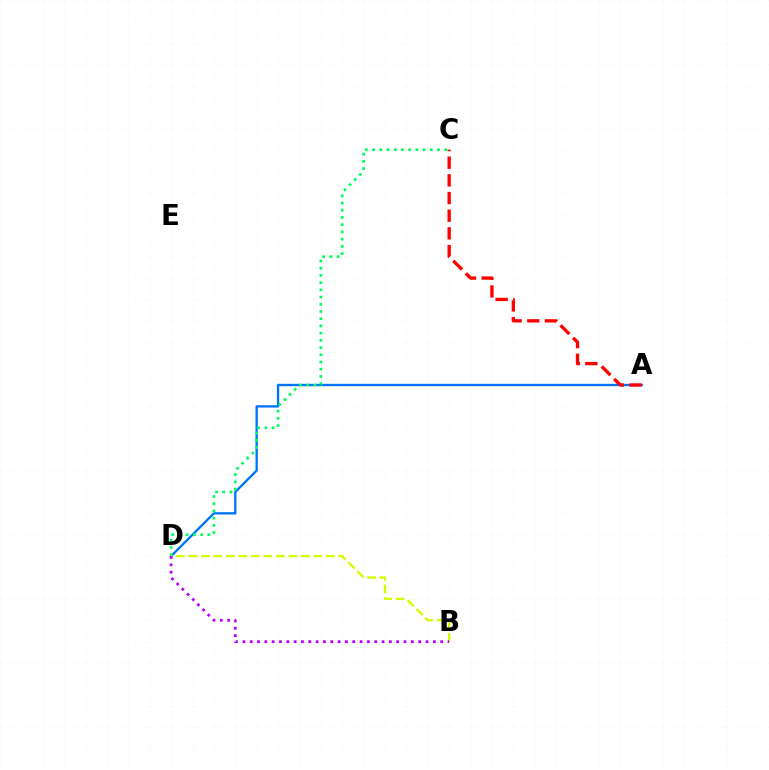{('A', 'D'): [{'color': '#0074ff', 'line_style': 'solid', 'thickness': 1.68}], ('C', 'D'): [{'color': '#00ff5c', 'line_style': 'dotted', 'thickness': 1.96}], ('B', 'D'): [{'color': '#d1ff00', 'line_style': 'dashed', 'thickness': 1.7}, {'color': '#b900ff', 'line_style': 'dotted', 'thickness': 1.99}], ('A', 'C'): [{'color': '#ff0000', 'line_style': 'dashed', 'thickness': 2.4}]}